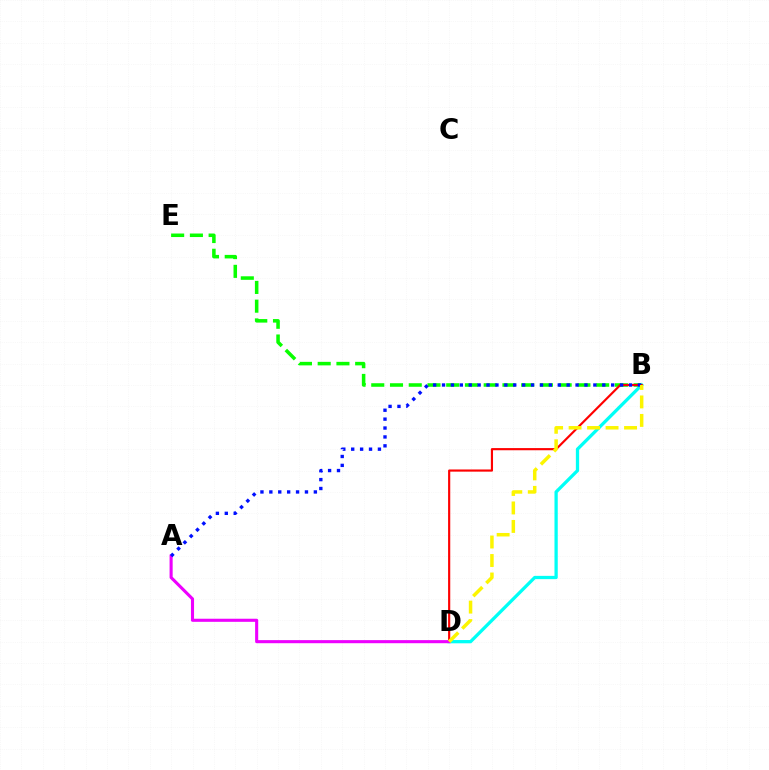{('B', 'E'): [{'color': '#08ff00', 'line_style': 'dashed', 'thickness': 2.55}], ('B', 'D'): [{'color': '#00fff6', 'line_style': 'solid', 'thickness': 2.35}, {'color': '#ff0000', 'line_style': 'solid', 'thickness': 1.56}, {'color': '#fcf500', 'line_style': 'dashed', 'thickness': 2.51}], ('A', 'D'): [{'color': '#ee00ff', 'line_style': 'solid', 'thickness': 2.23}], ('A', 'B'): [{'color': '#0010ff', 'line_style': 'dotted', 'thickness': 2.42}]}